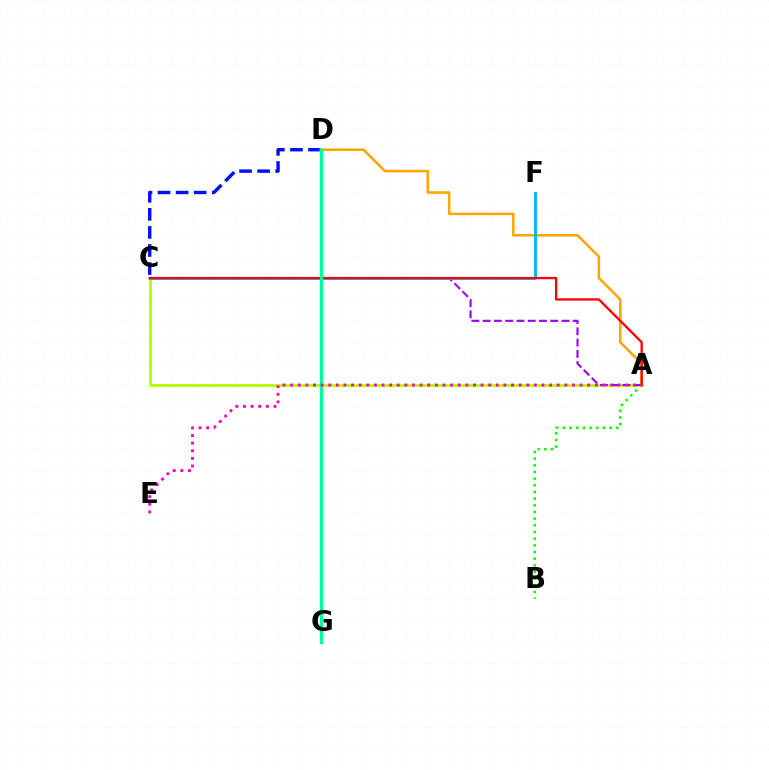{('C', 'D'): [{'color': '#0010ff', 'line_style': 'dashed', 'thickness': 2.46}], ('A', 'B'): [{'color': '#08ff00', 'line_style': 'dotted', 'thickness': 1.81}], ('A', 'C'): [{'color': '#b3ff00', 'line_style': 'solid', 'thickness': 2.06}, {'color': '#9b00ff', 'line_style': 'dashed', 'thickness': 1.53}, {'color': '#ff0000', 'line_style': 'solid', 'thickness': 1.67}], ('A', 'D'): [{'color': '#ffa500', 'line_style': 'solid', 'thickness': 1.83}], ('C', 'F'): [{'color': '#00b5ff', 'line_style': 'solid', 'thickness': 2.05}], ('D', 'G'): [{'color': '#00ff9d', 'line_style': 'solid', 'thickness': 2.34}], ('A', 'E'): [{'color': '#ff00bd', 'line_style': 'dotted', 'thickness': 2.07}]}